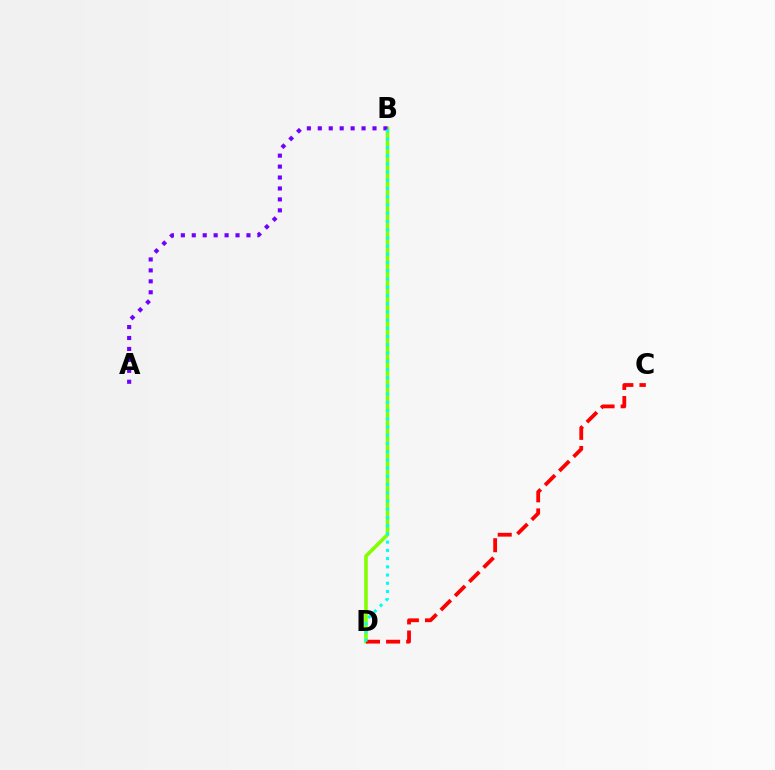{('B', 'D'): [{'color': '#84ff00', 'line_style': 'solid', 'thickness': 2.61}, {'color': '#00fff6', 'line_style': 'dotted', 'thickness': 2.23}], ('A', 'B'): [{'color': '#7200ff', 'line_style': 'dotted', 'thickness': 2.97}], ('C', 'D'): [{'color': '#ff0000', 'line_style': 'dashed', 'thickness': 2.73}]}